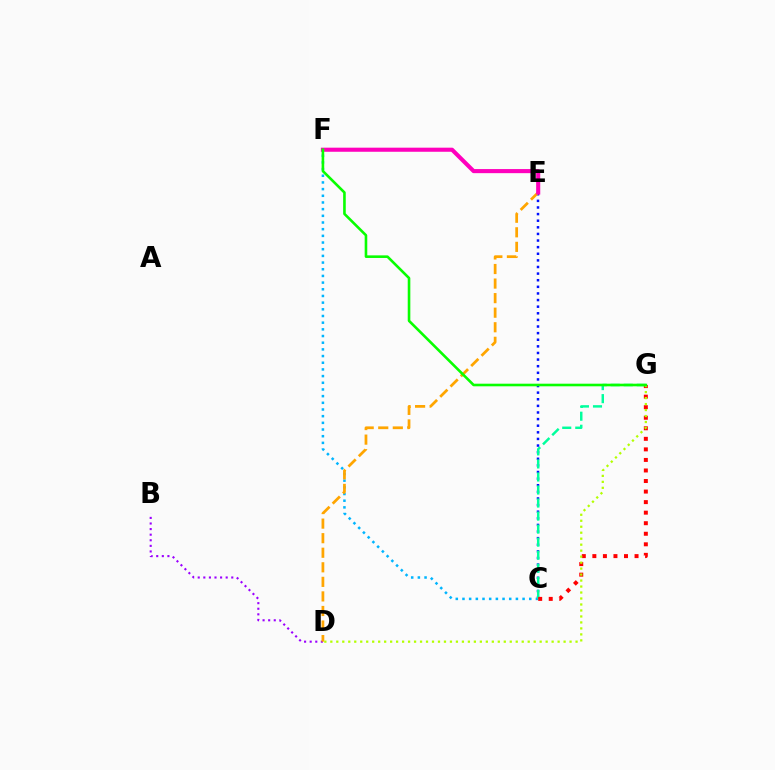{('B', 'D'): [{'color': '#9b00ff', 'line_style': 'dotted', 'thickness': 1.52}], ('C', 'E'): [{'color': '#0010ff', 'line_style': 'dotted', 'thickness': 1.8}], ('C', 'F'): [{'color': '#00b5ff', 'line_style': 'dotted', 'thickness': 1.81}], ('C', 'G'): [{'color': '#00ff9d', 'line_style': 'dashed', 'thickness': 1.77}, {'color': '#ff0000', 'line_style': 'dotted', 'thickness': 2.87}], ('D', 'E'): [{'color': '#ffa500', 'line_style': 'dashed', 'thickness': 1.98}], ('D', 'G'): [{'color': '#b3ff00', 'line_style': 'dotted', 'thickness': 1.63}], ('E', 'F'): [{'color': '#ff00bd', 'line_style': 'solid', 'thickness': 2.95}], ('F', 'G'): [{'color': '#08ff00', 'line_style': 'solid', 'thickness': 1.88}]}